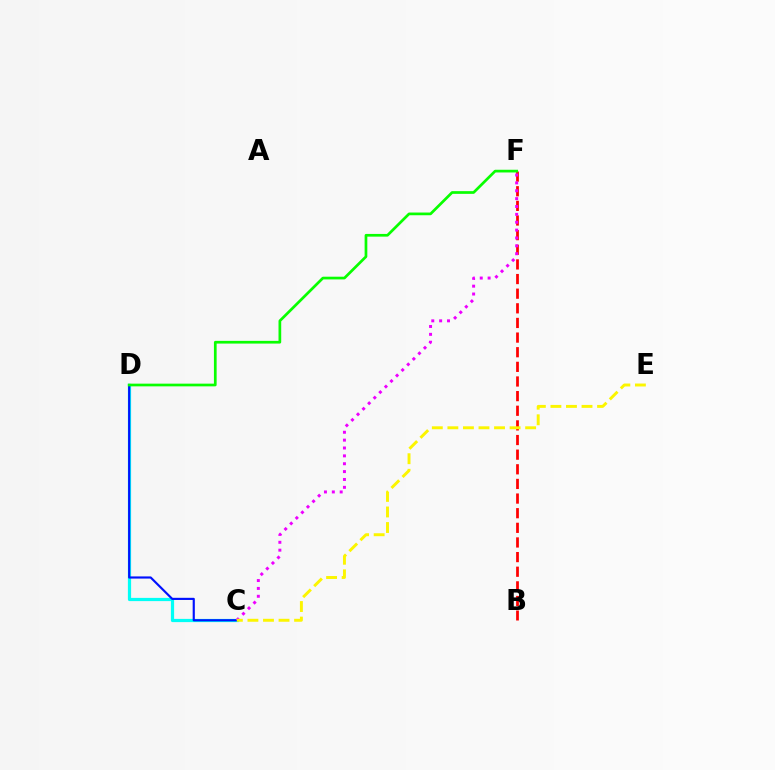{('C', 'D'): [{'color': '#00fff6', 'line_style': 'solid', 'thickness': 2.31}, {'color': '#0010ff', 'line_style': 'solid', 'thickness': 1.55}], ('B', 'F'): [{'color': '#ff0000', 'line_style': 'dashed', 'thickness': 1.99}], ('C', 'F'): [{'color': '#ee00ff', 'line_style': 'dotted', 'thickness': 2.14}], ('C', 'E'): [{'color': '#fcf500', 'line_style': 'dashed', 'thickness': 2.11}], ('D', 'F'): [{'color': '#08ff00', 'line_style': 'solid', 'thickness': 1.95}]}